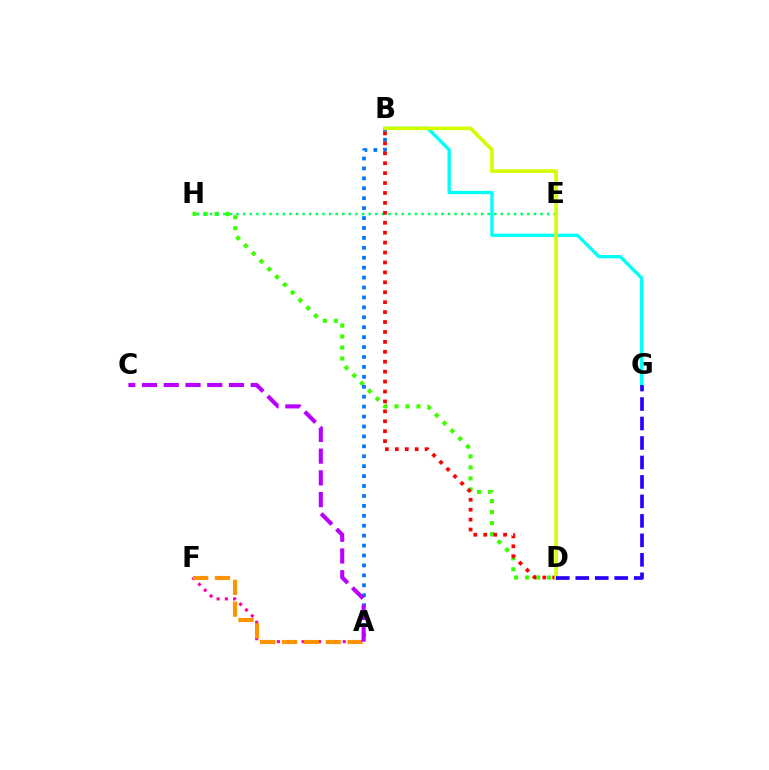{('B', 'G'): [{'color': '#00fff6', 'line_style': 'solid', 'thickness': 2.38}], ('D', 'H'): [{'color': '#3dff00', 'line_style': 'dotted', 'thickness': 2.99}], ('E', 'H'): [{'color': '#00ff5c', 'line_style': 'dotted', 'thickness': 1.8}], ('A', 'B'): [{'color': '#0074ff', 'line_style': 'dotted', 'thickness': 2.7}], ('B', 'D'): [{'color': '#ff0000', 'line_style': 'dotted', 'thickness': 2.7}, {'color': '#d1ff00', 'line_style': 'solid', 'thickness': 2.59}], ('D', 'G'): [{'color': '#2500ff', 'line_style': 'dashed', 'thickness': 2.65}], ('A', 'F'): [{'color': '#ff00ac', 'line_style': 'dotted', 'thickness': 2.24}, {'color': '#ff9400', 'line_style': 'dashed', 'thickness': 2.97}], ('A', 'C'): [{'color': '#b900ff', 'line_style': 'dashed', 'thickness': 2.95}]}